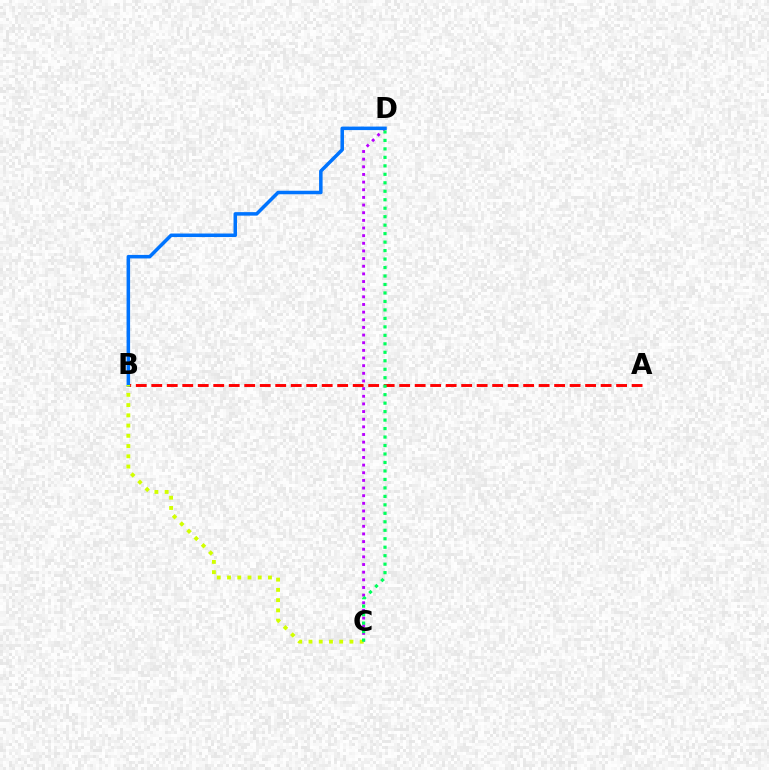{('C', 'D'): [{'color': '#b900ff', 'line_style': 'dotted', 'thickness': 2.08}, {'color': '#00ff5c', 'line_style': 'dotted', 'thickness': 2.3}], ('A', 'B'): [{'color': '#ff0000', 'line_style': 'dashed', 'thickness': 2.1}], ('B', 'D'): [{'color': '#0074ff', 'line_style': 'solid', 'thickness': 2.53}], ('B', 'C'): [{'color': '#d1ff00', 'line_style': 'dotted', 'thickness': 2.78}]}